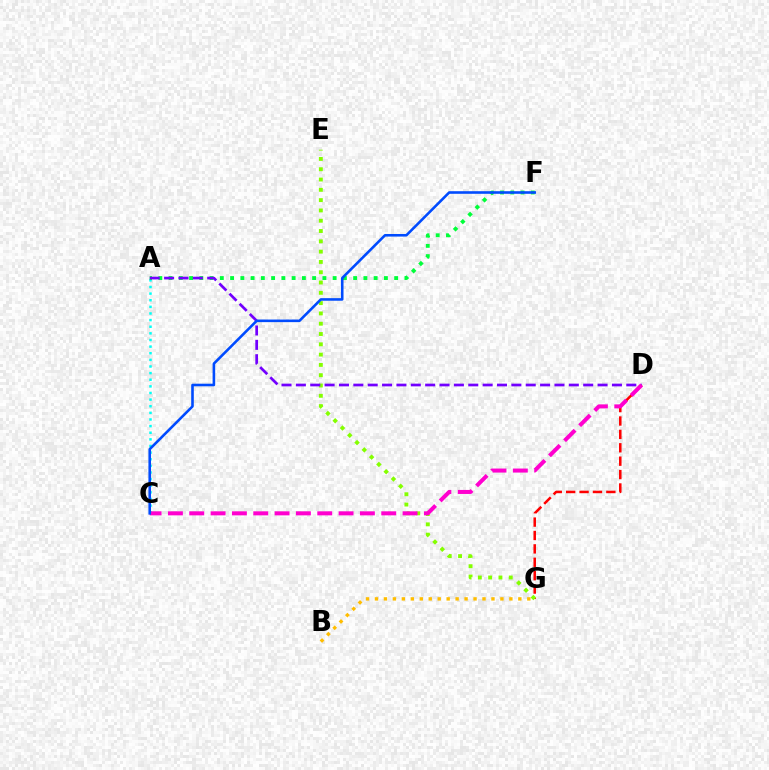{('B', 'G'): [{'color': '#ffbd00', 'line_style': 'dotted', 'thickness': 2.43}], ('D', 'G'): [{'color': '#ff0000', 'line_style': 'dashed', 'thickness': 1.82}], ('A', 'C'): [{'color': '#00fff6', 'line_style': 'dotted', 'thickness': 1.8}], ('A', 'F'): [{'color': '#00ff39', 'line_style': 'dotted', 'thickness': 2.79}], ('E', 'G'): [{'color': '#84ff00', 'line_style': 'dotted', 'thickness': 2.8}], ('A', 'D'): [{'color': '#7200ff', 'line_style': 'dashed', 'thickness': 1.95}], ('C', 'D'): [{'color': '#ff00cf', 'line_style': 'dashed', 'thickness': 2.9}], ('C', 'F'): [{'color': '#004bff', 'line_style': 'solid', 'thickness': 1.87}]}